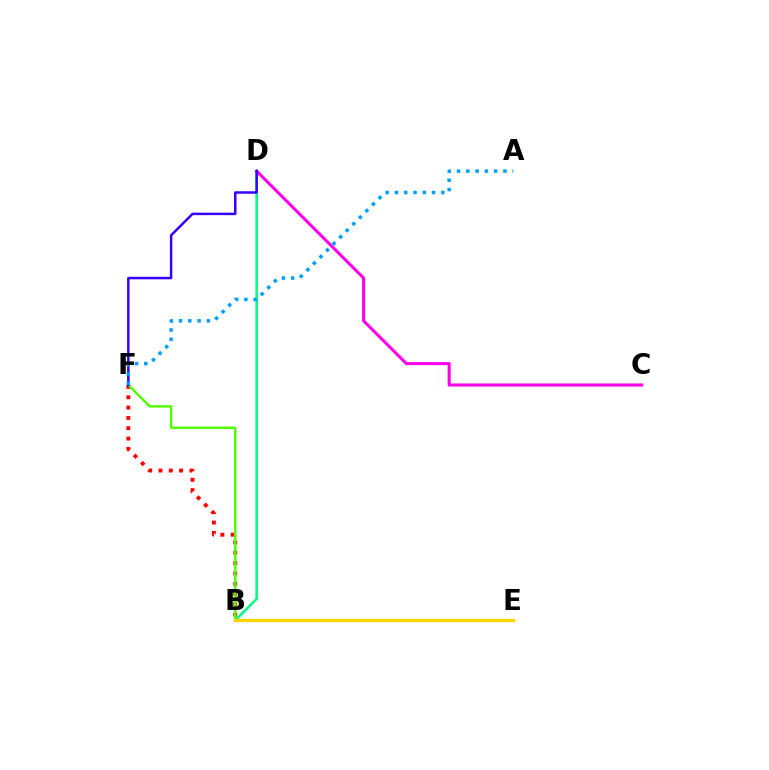{('B', 'F'): [{'color': '#ff0000', 'line_style': 'dotted', 'thickness': 2.8}, {'color': '#4fff00', 'line_style': 'solid', 'thickness': 1.75}], ('B', 'D'): [{'color': '#00ff86', 'line_style': 'solid', 'thickness': 1.87}], ('B', 'E'): [{'color': '#ffd500', 'line_style': 'solid', 'thickness': 2.42}], ('C', 'D'): [{'color': '#ff00ed', 'line_style': 'solid', 'thickness': 2.2}], ('D', 'F'): [{'color': '#3700ff', 'line_style': 'solid', 'thickness': 1.8}], ('A', 'F'): [{'color': '#009eff', 'line_style': 'dotted', 'thickness': 2.52}]}